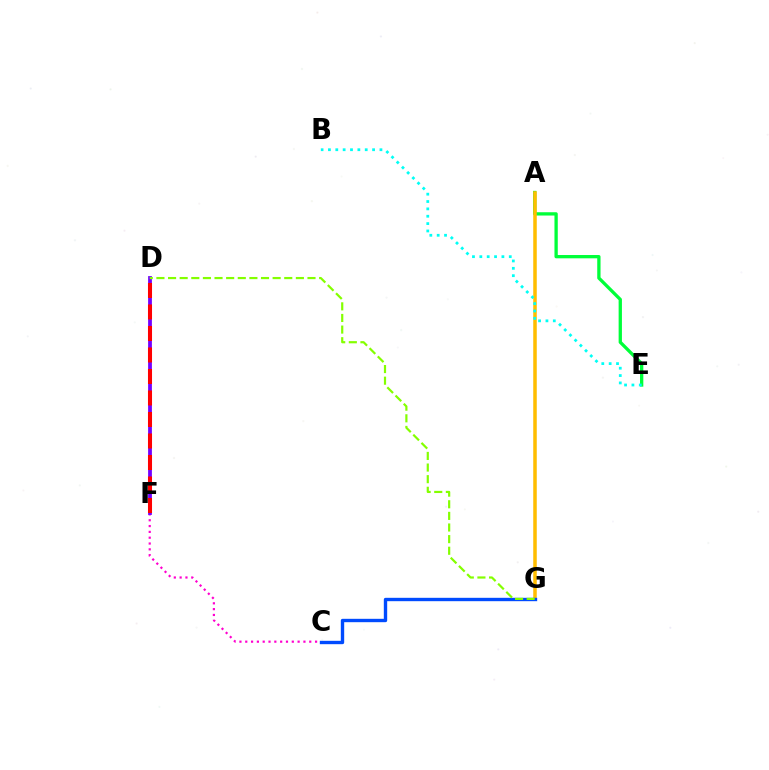{('C', 'F'): [{'color': '#ff00cf', 'line_style': 'dotted', 'thickness': 1.58}], ('A', 'E'): [{'color': '#00ff39', 'line_style': 'solid', 'thickness': 2.38}], ('A', 'G'): [{'color': '#ffbd00', 'line_style': 'solid', 'thickness': 2.54}], ('C', 'G'): [{'color': '#004bff', 'line_style': 'solid', 'thickness': 2.43}], ('D', 'F'): [{'color': '#7200ff', 'line_style': 'solid', 'thickness': 2.72}, {'color': '#ff0000', 'line_style': 'dashed', 'thickness': 2.92}], ('B', 'E'): [{'color': '#00fff6', 'line_style': 'dotted', 'thickness': 2.0}], ('D', 'G'): [{'color': '#84ff00', 'line_style': 'dashed', 'thickness': 1.58}]}